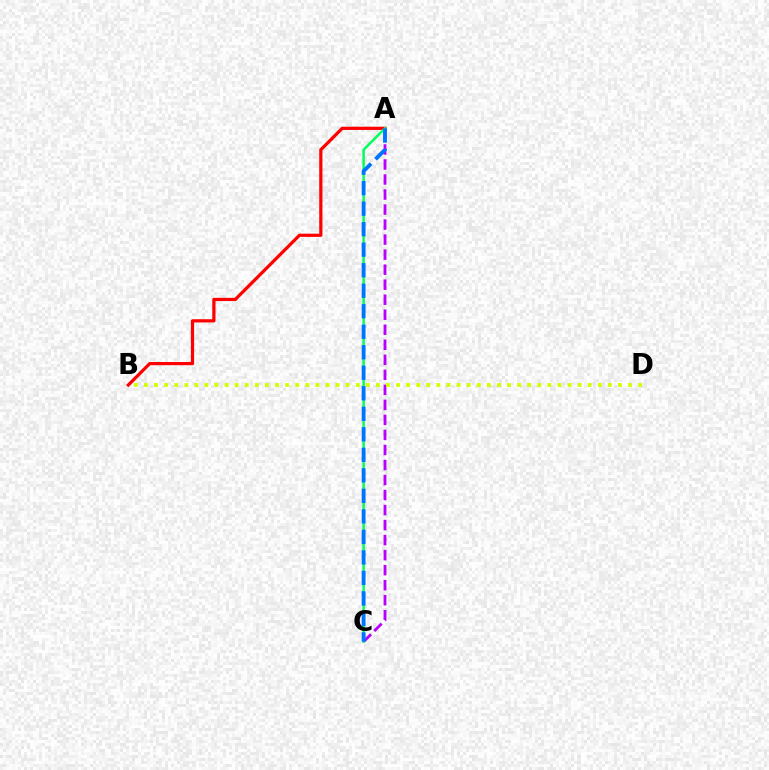{('A', 'B'): [{'color': '#ff0000', 'line_style': 'solid', 'thickness': 2.32}], ('A', 'C'): [{'color': '#b900ff', 'line_style': 'dashed', 'thickness': 2.04}, {'color': '#00ff5c', 'line_style': 'solid', 'thickness': 1.79}, {'color': '#0074ff', 'line_style': 'dashed', 'thickness': 2.79}], ('B', 'D'): [{'color': '#d1ff00', 'line_style': 'dotted', 'thickness': 2.74}]}